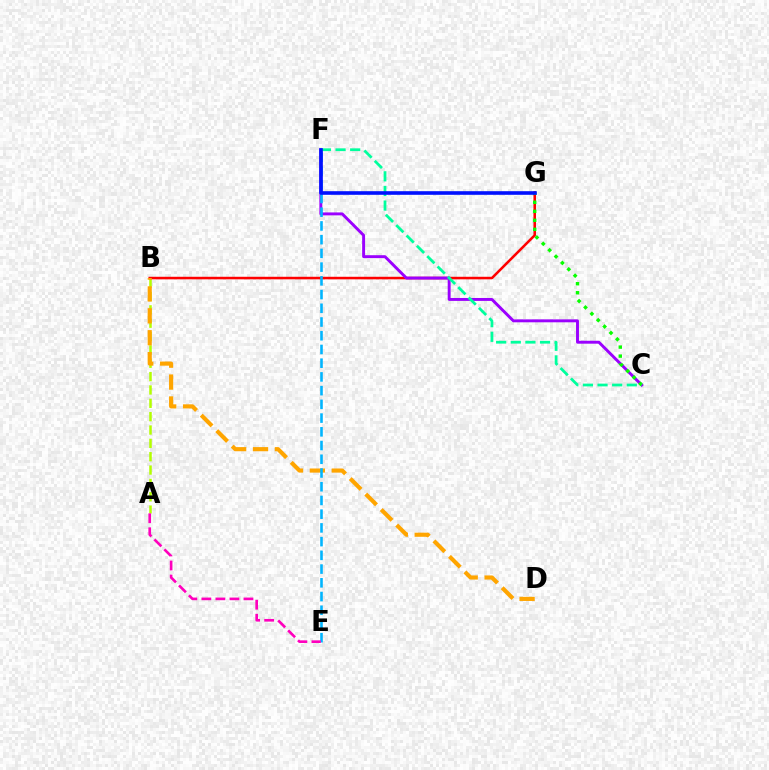{('A', 'B'): [{'color': '#b3ff00', 'line_style': 'dashed', 'thickness': 1.81}], ('B', 'G'): [{'color': '#ff0000', 'line_style': 'solid', 'thickness': 1.83}], ('B', 'D'): [{'color': '#ffa500', 'line_style': 'dashed', 'thickness': 2.98}], ('C', 'F'): [{'color': '#9b00ff', 'line_style': 'solid', 'thickness': 2.11}, {'color': '#00ff9d', 'line_style': 'dashed', 'thickness': 1.99}], ('E', 'F'): [{'color': '#00b5ff', 'line_style': 'dashed', 'thickness': 1.86}], ('C', 'G'): [{'color': '#08ff00', 'line_style': 'dotted', 'thickness': 2.45}], ('F', 'G'): [{'color': '#0010ff', 'line_style': 'solid', 'thickness': 2.6}], ('A', 'E'): [{'color': '#ff00bd', 'line_style': 'dashed', 'thickness': 1.91}]}